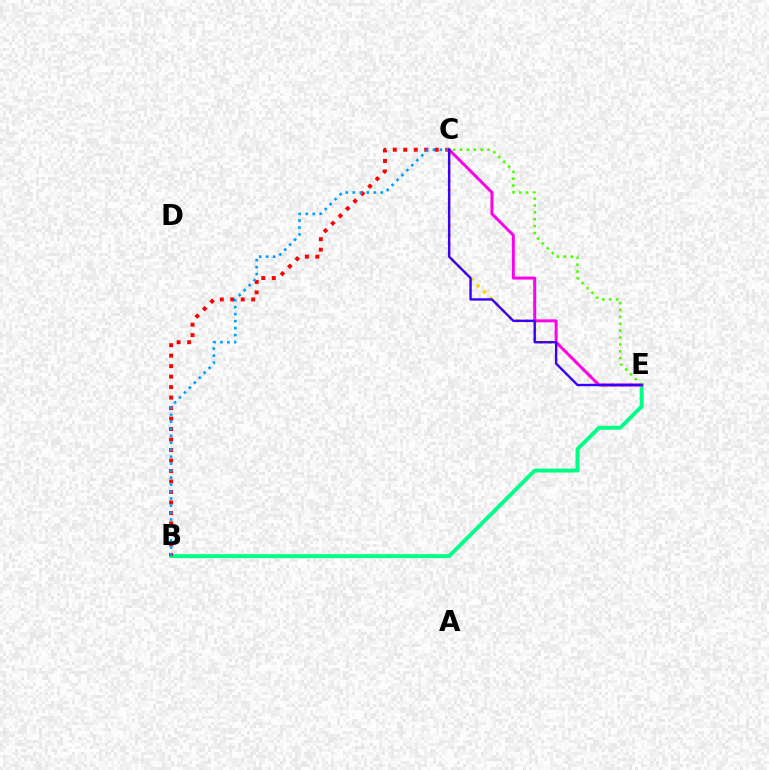{('B', 'E'): [{'color': '#00ff86', 'line_style': 'solid', 'thickness': 2.81}], ('B', 'C'): [{'color': '#ff0000', 'line_style': 'dotted', 'thickness': 2.85}, {'color': '#009eff', 'line_style': 'dotted', 'thickness': 1.9}], ('C', 'E'): [{'color': '#ffd500', 'line_style': 'dotted', 'thickness': 2.44}, {'color': '#ff00ed', 'line_style': 'solid', 'thickness': 2.13}, {'color': '#4fff00', 'line_style': 'dotted', 'thickness': 1.87}, {'color': '#3700ff', 'line_style': 'solid', 'thickness': 1.71}]}